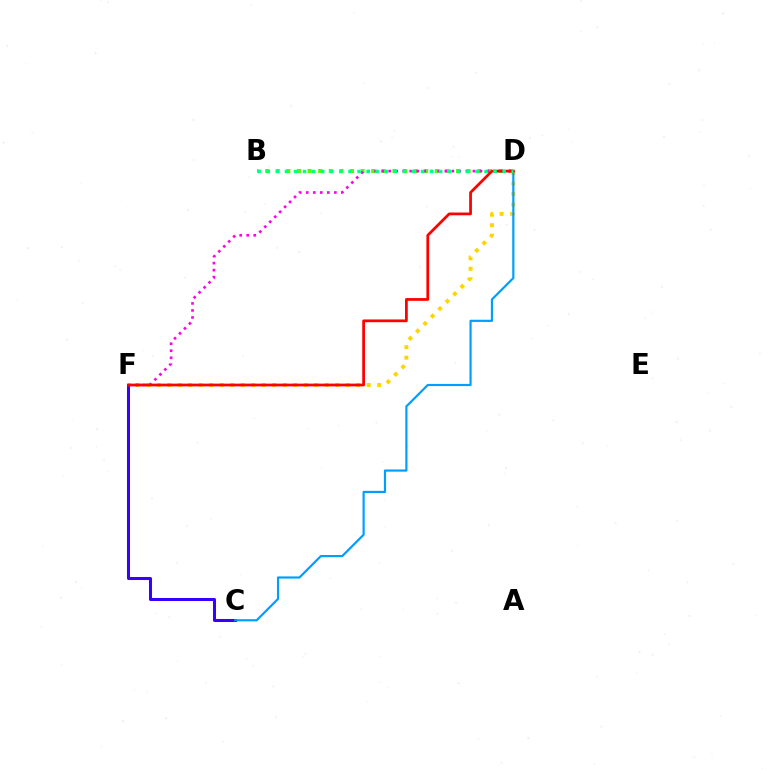{('D', 'F'): [{'color': '#ffd500', 'line_style': 'dotted', 'thickness': 2.85}, {'color': '#ff00ed', 'line_style': 'dotted', 'thickness': 1.91}, {'color': '#ff0000', 'line_style': 'solid', 'thickness': 1.98}], ('B', 'D'): [{'color': '#4fff00', 'line_style': 'dotted', 'thickness': 2.88}, {'color': '#00ff86', 'line_style': 'dotted', 'thickness': 2.46}], ('C', 'F'): [{'color': '#3700ff', 'line_style': 'solid', 'thickness': 2.18}], ('C', 'D'): [{'color': '#009eff', 'line_style': 'solid', 'thickness': 1.58}]}